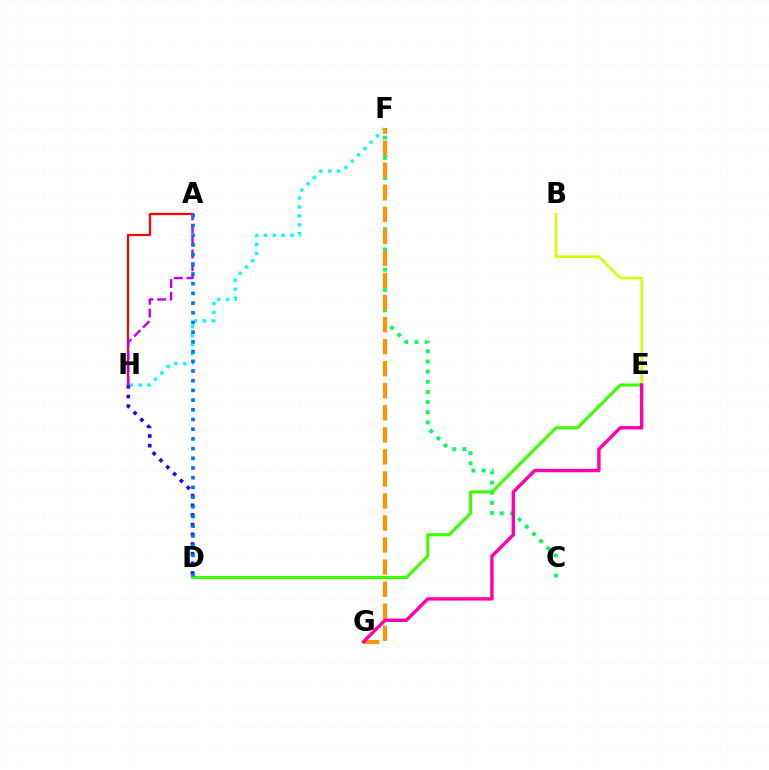{('F', 'H'): [{'color': '#00fff6', 'line_style': 'dotted', 'thickness': 2.42}], ('D', 'H'): [{'color': '#2500ff', 'line_style': 'dotted', 'thickness': 2.63}], ('C', 'F'): [{'color': '#00ff5c', 'line_style': 'dotted', 'thickness': 2.76}], ('A', 'H'): [{'color': '#ff0000', 'line_style': 'solid', 'thickness': 1.62}, {'color': '#b900ff', 'line_style': 'dashed', 'thickness': 1.73}], ('D', 'E'): [{'color': '#3dff00', 'line_style': 'solid', 'thickness': 2.26}], ('F', 'G'): [{'color': '#ff9400', 'line_style': 'dashed', 'thickness': 3.0}], ('B', 'E'): [{'color': '#d1ff00', 'line_style': 'solid', 'thickness': 1.87}], ('E', 'G'): [{'color': '#ff00ac', 'line_style': 'solid', 'thickness': 2.45}], ('A', 'D'): [{'color': '#0074ff', 'line_style': 'dotted', 'thickness': 2.64}]}